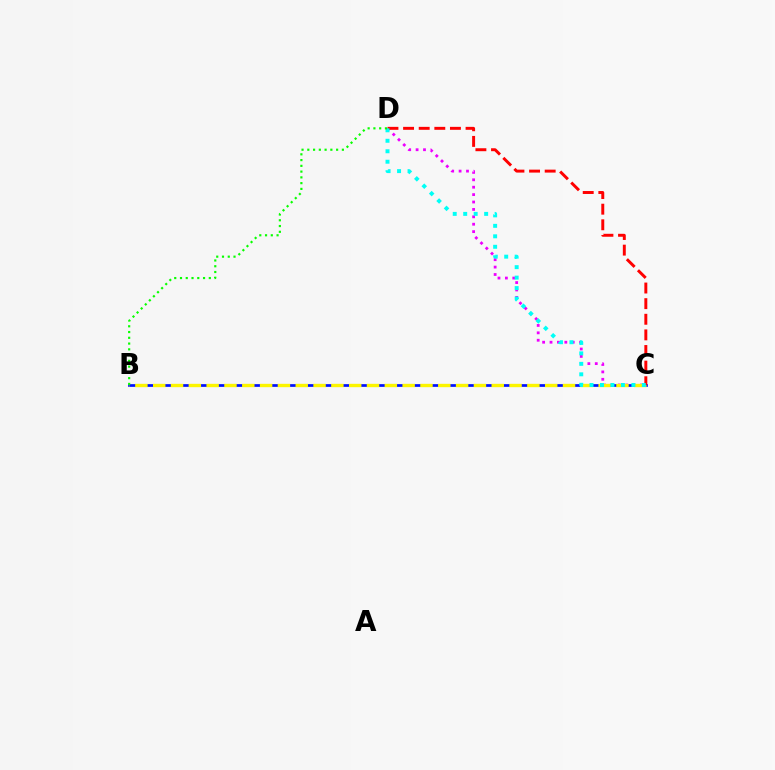{('C', 'D'): [{'color': '#ee00ff', 'line_style': 'dotted', 'thickness': 2.01}, {'color': '#ff0000', 'line_style': 'dashed', 'thickness': 2.12}, {'color': '#00fff6', 'line_style': 'dotted', 'thickness': 2.85}], ('B', 'C'): [{'color': '#0010ff', 'line_style': 'solid', 'thickness': 1.95}, {'color': '#fcf500', 'line_style': 'dashed', 'thickness': 2.42}], ('B', 'D'): [{'color': '#08ff00', 'line_style': 'dotted', 'thickness': 1.57}]}